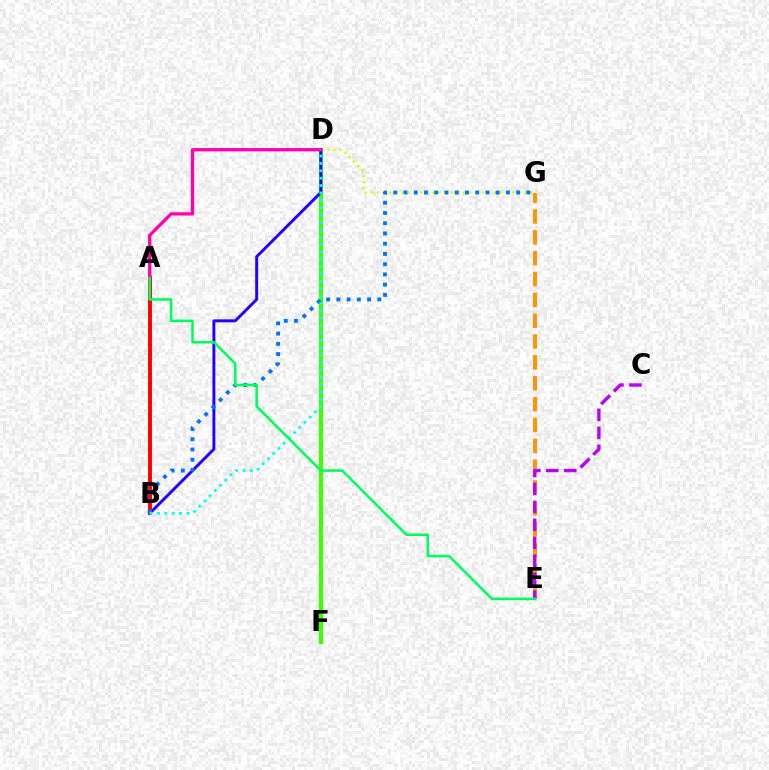{('D', 'G'): [{'color': '#d1ff00', 'line_style': 'dotted', 'thickness': 1.67}], ('D', 'F'): [{'color': '#3dff00', 'line_style': 'solid', 'thickness': 3.0}], ('B', 'D'): [{'color': '#2500ff', 'line_style': 'solid', 'thickness': 2.12}, {'color': '#00fff6', 'line_style': 'dotted', 'thickness': 2.0}], ('A', 'B'): [{'color': '#ff0000', 'line_style': 'solid', 'thickness': 2.81}], ('B', 'G'): [{'color': '#0074ff', 'line_style': 'dotted', 'thickness': 2.78}], ('E', 'G'): [{'color': '#ff9400', 'line_style': 'dashed', 'thickness': 2.83}], ('A', 'D'): [{'color': '#ff00ac', 'line_style': 'solid', 'thickness': 2.37}], ('C', 'E'): [{'color': '#b900ff', 'line_style': 'dashed', 'thickness': 2.44}], ('A', 'E'): [{'color': '#00ff5c', 'line_style': 'solid', 'thickness': 1.85}]}